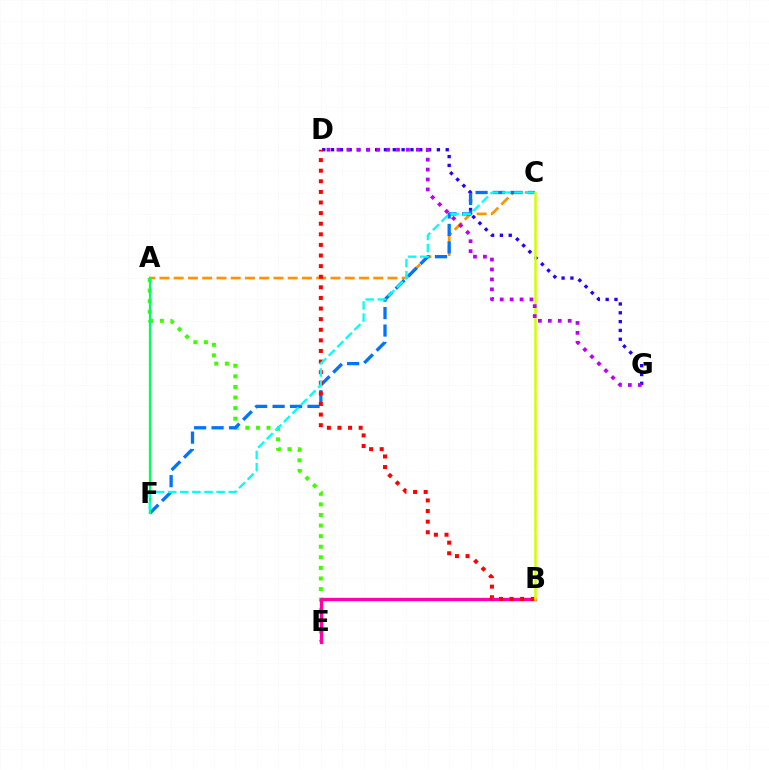{('A', 'E'): [{'color': '#3dff00', 'line_style': 'dotted', 'thickness': 2.88}], ('D', 'G'): [{'color': '#2500ff', 'line_style': 'dotted', 'thickness': 2.4}, {'color': '#b900ff', 'line_style': 'dotted', 'thickness': 2.7}], ('A', 'C'): [{'color': '#ff9400', 'line_style': 'dashed', 'thickness': 1.94}], ('C', 'F'): [{'color': '#0074ff', 'line_style': 'dashed', 'thickness': 2.37}, {'color': '#00fff6', 'line_style': 'dashed', 'thickness': 1.65}], ('B', 'E'): [{'color': '#ff00ac', 'line_style': 'solid', 'thickness': 2.39}], ('A', 'F'): [{'color': '#00ff5c', 'line_style': 'solid', 'thickness': 1.64}], ('B', 'D'): [{'color': '#ff0000', 'line_style': 'dotted', 'thickness': 2.88}], ('B', 'C'): [{'color': '#d1ff00', 'line_style': 'solid', 'thickness': 1.8}]}